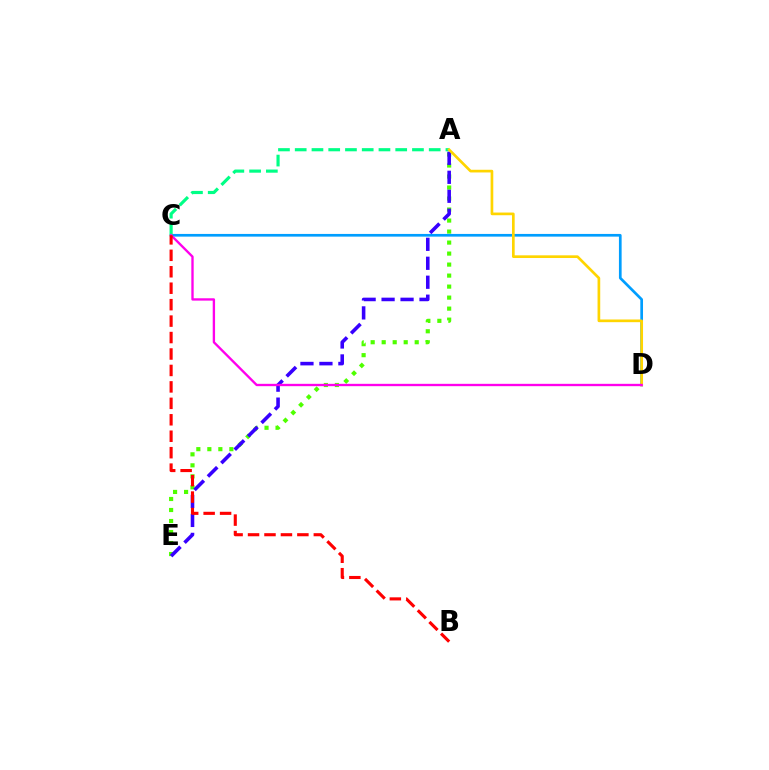{('A', 'E'): [{'color': '#4fff00', 'line_style': 'dotted', 'thickness': 2.99}, {'color': '#3700ff', 'line_style': 'dashed', 'thickness': 2.58}], ('C', 'D'): [{'color': '#009eff', 'line_style': 'solid', 'thickness': 1.94}, {'color': '#ff00ed', 'line_style': 'solid', 'thickness': 1.69}], ('A', 'C'): [{'color': '#00ff86', 'line_style': 'dashed', 'thickness': 2.28}], ('A', 'D'): [{'color': '#ffd500', 'line_style': 'solid', 'thickness': 1.93}], ('B', 'C'): [{'color': '#ff0000', 'line_style': 'dashed', 'thickness': 2.23}]}